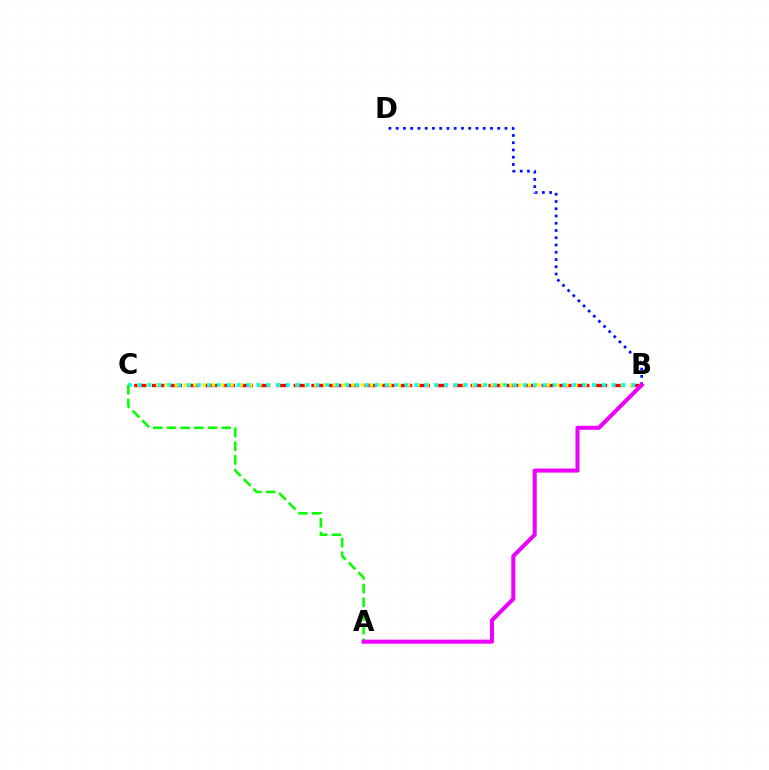{('B', 'C'): [{'color': '#ff0000', 'line_style': 'dashed', 'thickness': 2.41}, {'color': '#fcf500', 'line_style': 'dotted', 'thickness': 2.53}, {'color': '#00fff6', 'line_style': 'dotted', 'thickness': 2.68}], ('B', 'D'): [{'color': '#0010ff', 'line_style': 'dotted', 'thickness': 1.97}], ('A', 'C'): [{'color': '#08ff00', 'line_style': 'dashed', 'thickness': 1.86}], ('A', 'B'): [{'color': '#ee00ff', 'line_style': 'solid', 'thickness': 2.92}]}